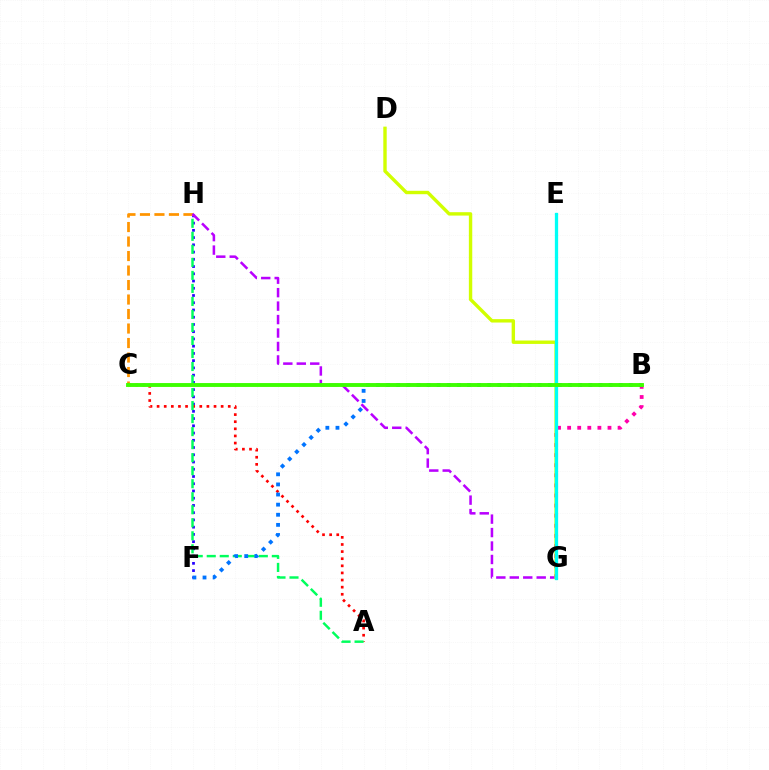{('B', 'G'): [{'color': '#ff00ac', 'line_style': 'dotted', 'thickness': 2.74}], ('F', 'H'): [{'color': '#2500ff', 'line_style': 'dotted', 'thickness': 1.97}], ('A', 'C'): [{'color': '#ff0000', 'line_style': 'dotted', 'thickness': 1.93}], ('A', 'H'): [{'color': '#00ff5c', 'line_style': 'dashed', 'thickness': 1.77}], ('C', 'H'): [{'color': '#ff9400', 'line_style': 'dashed', 'thickness': 1.97}], ('G', 'H'): [{'color': '#b900ff', 'line_style': 'dashed', 'thickness': 1.83}], ('D', 'G'): [{'color': '#d1ff00', 'line_style': 'solid', 'thickness': 2.45}], ('E', 'G'): [{'color': '#00fff6', 'line_style': 'solid', 'thickness': 2.36}], ('B', 'F'): [{'color': '#0074ff', 'line_style': 'dotted', 'thickness': 2.75}], ('B', 'C'): [{'color': '#3dff00', 'line_style': 'solid', 'thickness': 2.8}]}